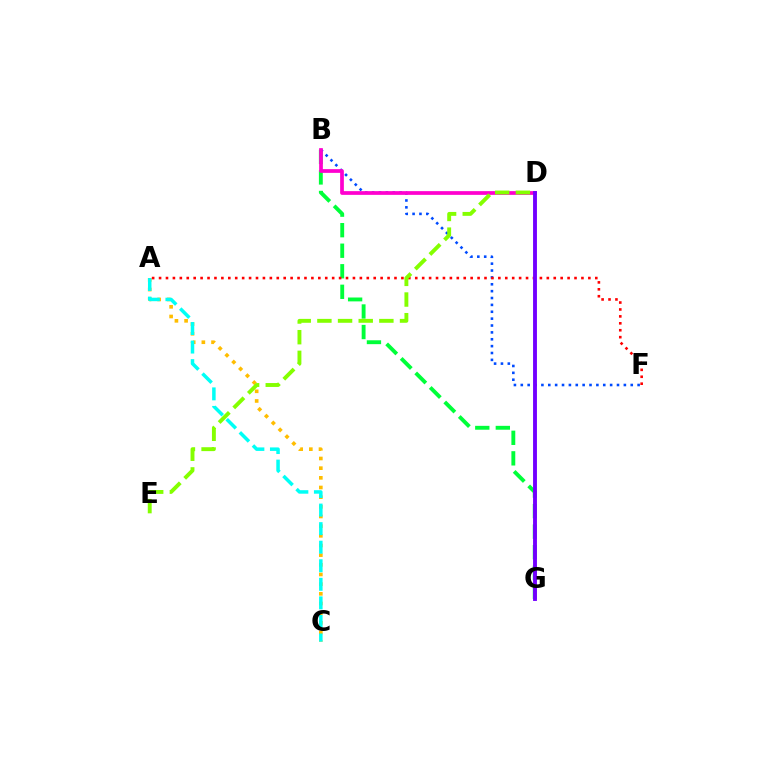{('B', 'G'): [{'color': '#00ff39', 'line_style': 'dashed', 'thickness': 2.79}], ('B', 'F'): [{'color': '#004bff', 'line_style': 'dotted', 'thickness': 1.87}], ('A', 'C'): [{'color': '#ffbd00', 'line_style': 'dotted', 'thickness': 2.63}, {'color': '#00fff6', 'line_style': 'dashed', 'thickness': 2.52}], ('B', 'D'): [{'color': '#ff00cf', 'line_style': 'solid', 'thickness': 2.69}], ('A', 'F'): [{'color': '#ff0000', 'line_style': 'dotted', 'thickness': 1.88}], ('D', 'E'): [{'color': '#84ff00', 'line_style': 'dashed', 'thickness': 2.81}], ('D', 'G'): [{'color': '#7200ff', 'line_style': 'solid', 'thickness': 2.79}]}